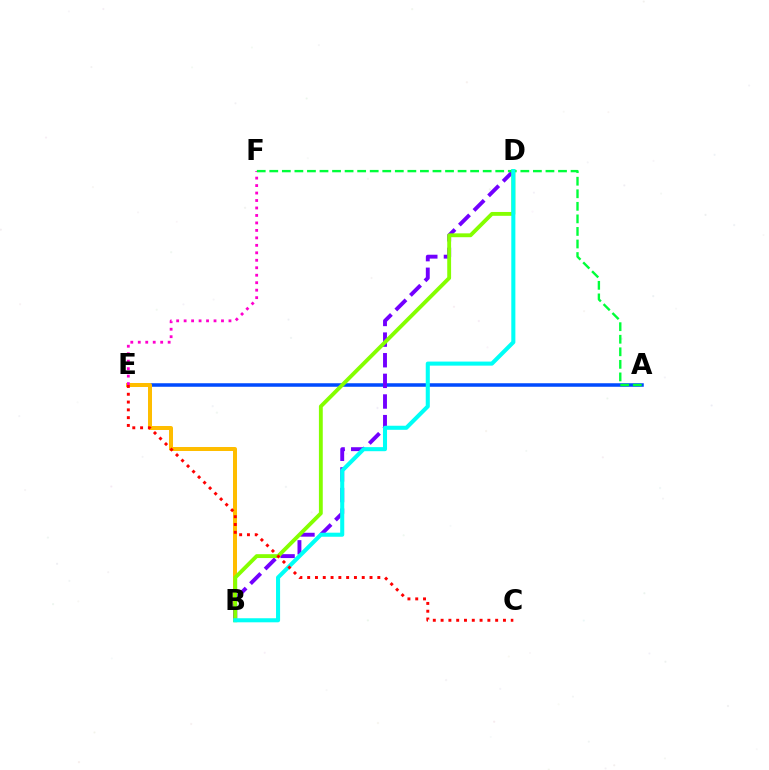{('A', 'E'): [{'color': '#004bff', 'line_style': 'solid', 'thickness': 2.54}], ('B', 'E'): [{'color': '#ffbd00', 'line_style': 'solid', 'thickness': 2.87}], ('B', 'D'): [{'color': '#7200ff', 'line_style': 'dashed', 'thickness': 2.8}, {'color': '#84ff00', 'line_style': 'solid', 'thickness': 2.78}, {'color': '#00fff6', 'line_style': 'solid', 'thickness': 2.93}], ('E', 'F'): [{'color': '#ff00cf', 'line_style': 'dotted', 'thickness': 2.03}], ('A', 'F'): [{'color': '#00ff39', 'line_style': 'dashed', 'thickness': 1.71}], ('C', 'E'): [{'color': '#ff0000', 'line_style': 'dotted', 'thickness': 2.12}]}